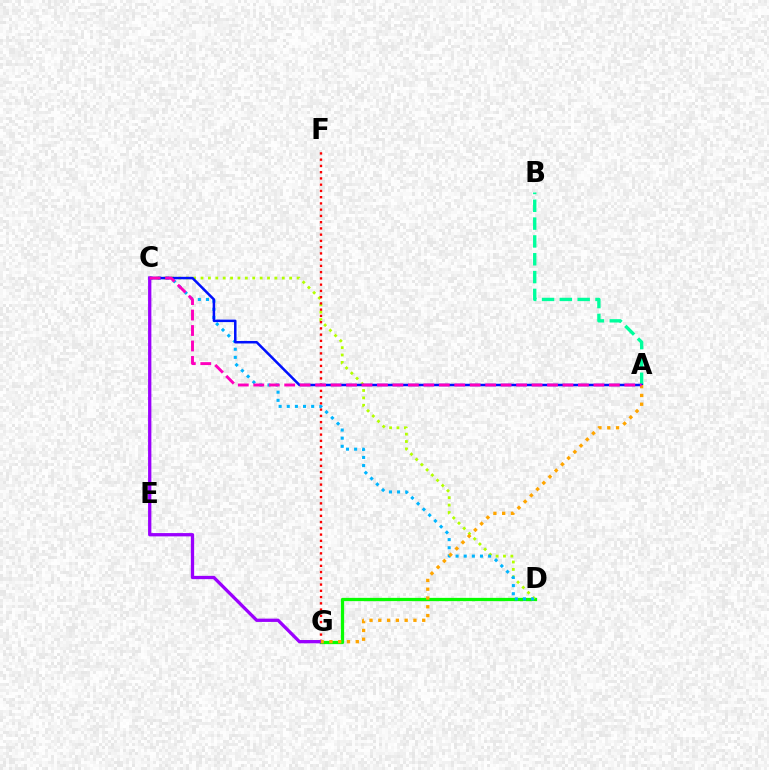{('D', 'G'): [{'color': '#08ff00', 'line_style': 'solid', 'thickness': 2.35}], ('C', 'D'): [{'color': '#b3ff00', 'line_style': 'dotted', 'thickness': 2.01}, {'color': '#00b5ff', 'line_style': 'dotted', 'thickness': 2.21}], ('A', 'B'): [{'color': '#00ff9d', 'line_style': 'dashed', 'thickness': 2.42}], ('F', 'G'): [{'color': '#ff0000', 'line_style': 'dotted', 'thickness': 1.7}], ('A', 'C'): [{'color': '#0010ff', 'line_style': 'solid', 'thickness': 1.8}, {'color': '#ff00bd', 'line_style': 'dashed', 'thickness': 2.1}], ('C', 'G'): [{'color': '#9b00ff', 'line_style': 'solid', 'thickness': 2.37}], ('A', 'G'): [{'color': '#ffa500', 'line_style': 'dotted', 'thickness': 2.39}]}